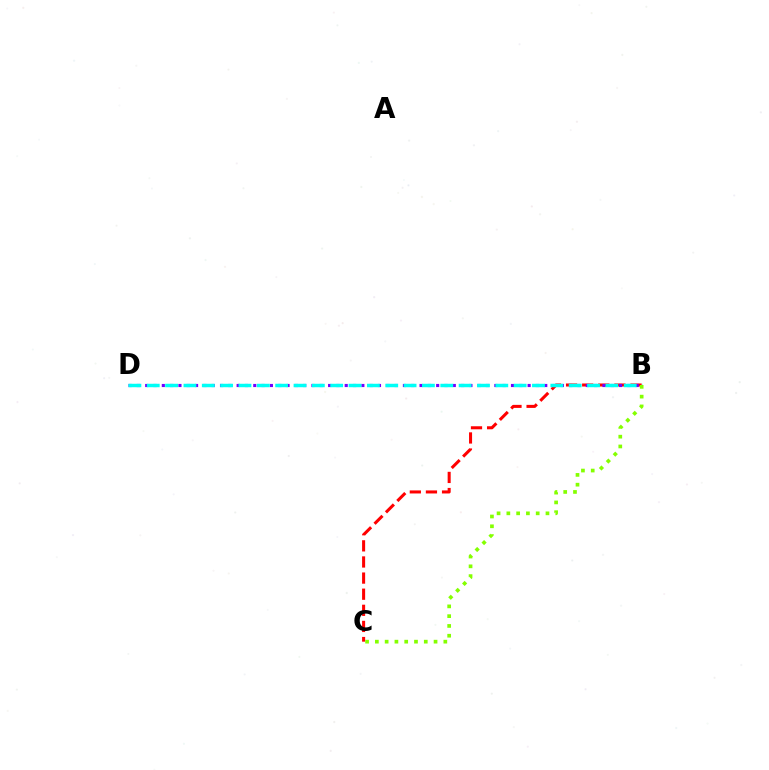{('B', 'C'): [{'color': '#ff0000', 'line_style': 'dashed', 'thickness': 2.19}, {'color': '#84ff00', 'line_style': 'dotted', 'thickness': 2.66}], ('B', 'D'): [{'color': '#7200ff', 'line_style': 'dotted', 'thickness': 2.26}, {'color': '#00fff6', 'line_style': 'dashed', 'thickness': 2.49}]}